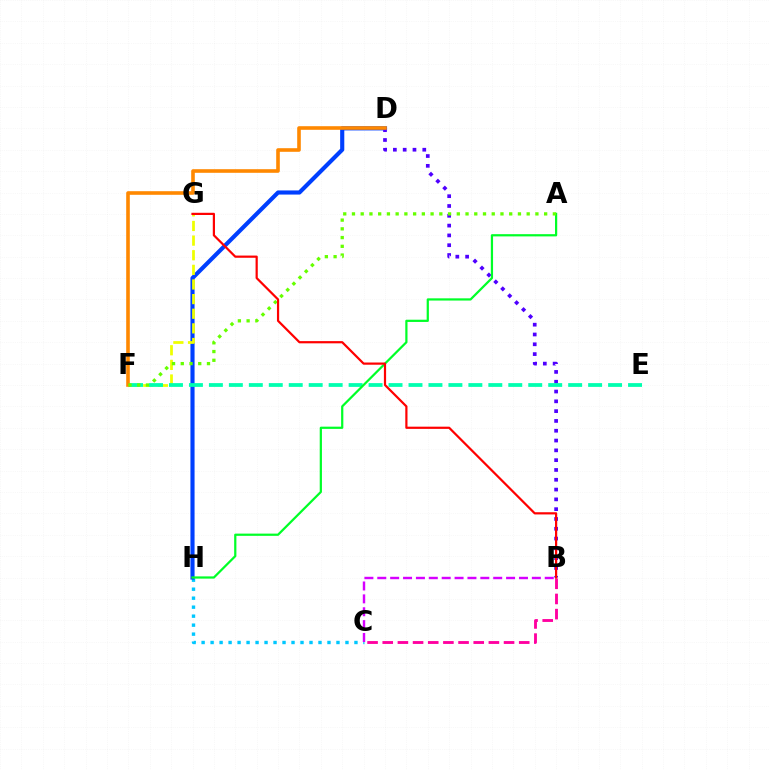{('C', 'H'): [{'color': '#00c7ff', 'line_style': 'dotted', 'thickness': 2.44}], ('D', 'H'): [{'color': '#003fff', 'line_style': 'solid', 'thickness': 2.98}], ('F', 'G'): [{'color': '#eeff00', 'line_style': 'dashed', 'thickness': 1.99}], ('B', 'C'): [{'color': '#ff00a0', 'line_style': 'dashed', 'thickness': 2.06}, {'color': '#d600ff', 'line_style': 'dashed', 'thickness': 1.75}], ('B', 'D'): [{'color': '#4f00ff', 'line_style': 'dotted', 'thickness': 2.66}], ('E', 'F'): [{'color': '#00ffaf', 'line_style': 'dashed', 'thickness': 2.71}], ('D', 'F'): [{'color': '#ff8800', 'line_style': 'solid', 'thickness': 2.6}], ('A', 'H'): [{'color': '#00ff27', 'line_style': 'solid', 'thickness': 1.6}], ('A', 'F'): [{'color': '#66ff00', 'line_style': 'dotted', 'thickness': 2.37}], ('B', 'G'): [{'color': '#ff0000', 'line_style': 'solid', 'thickness': 1.59}]}